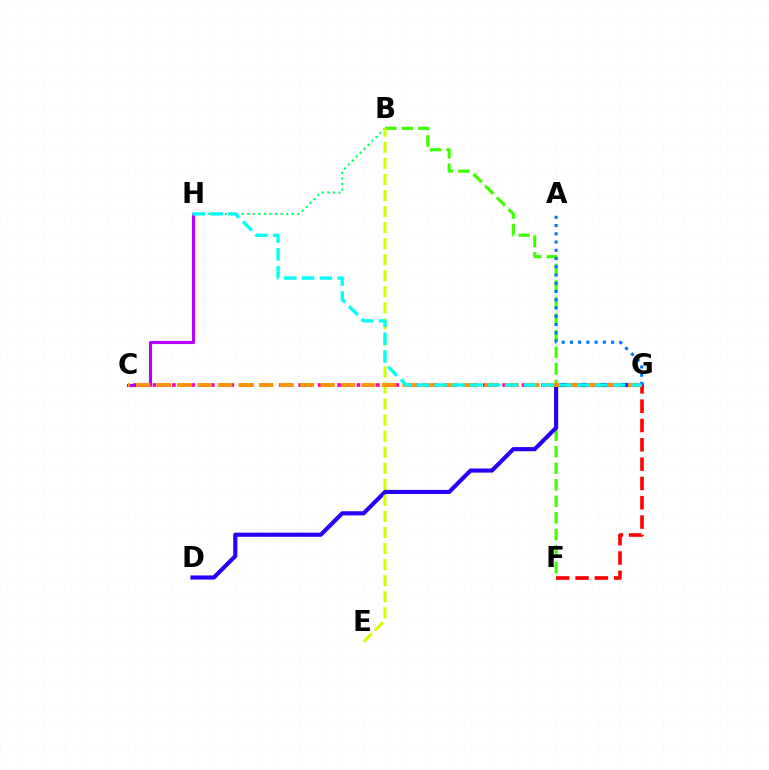{('B', 'F'): [{'color': '#3dff00', 'line_style': 'dashed', 'thickness': 2.25}], ('C', 'G'): [{'color': '#ff00ac', 'line_style': 'dotted', 'thickness': 2.64}, {'color': '#ff9400', 'line_style': 'dashed', 'thickness': 2.78}], ('C', 'H'): [{'color': '#b900ff', 'line_style': 'solid', 'thickness': 2.25}], ('D', 'G'): [{'color': '#2500ff', 'line_style': 'solid', 'thickness': 2.98}], ('F', 'G'): [{'color': '#ff0000', 'line_style': 'dashed', 'thickness': 2.62}], ('B', 'H'): [{'color': '#00ff5c', 'line_style': 'dotted', 'thickness': 1.51}], ('B', 'E'): [{'color': '#d1ff00', 'line_style': 'dashed', 'thickness': 2.18}], ('A', 'G'): [{'color': '#0074ff', 'line_style': 'dotted', 'thickness': 2.24}], ('G', 'H'): [{'color': '#00fff6', 'line_style': 'dashed', 'thickness': 2.43}]}